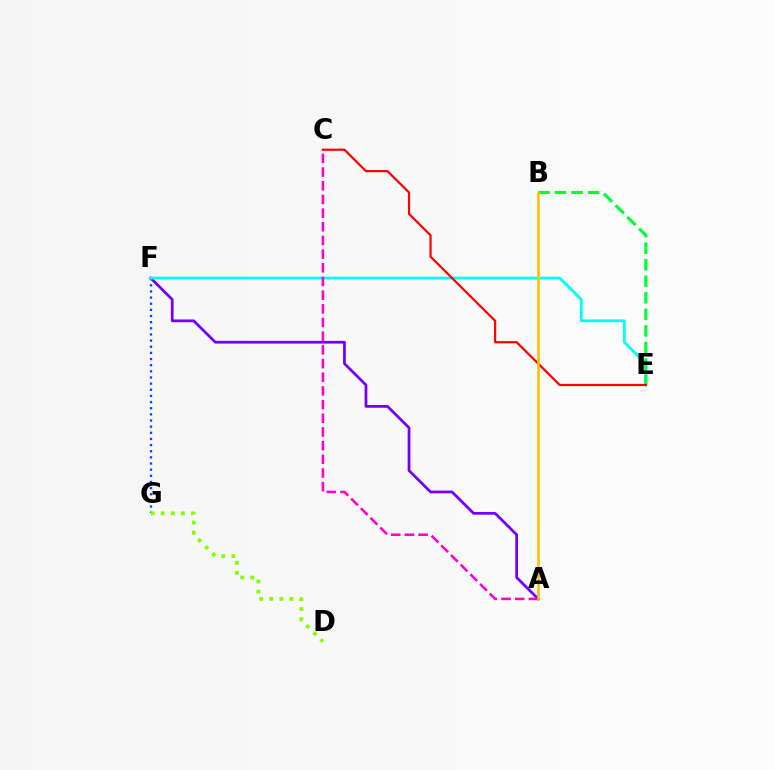{('A', 'F'): [{'color': '#7200ff', 'line_style': 'solid', 'thickness': 1.97}], ('F', 'G'): [{'color': '#004bff', 'line_style': 'dotted', 'thickness': 1.67}], ('E', 'F'): [{'color': '#00fff6', 'line_style': 'solid', 'thickness': 2.04}], ('B', 'E'): [{'color': '#00ff39', 'line_style': 'dashed', 'thickness': 2.25}], ('D', 'G'): [{'color': '#84ff00', 'line_style': 'dotted', 'thickness': 2.74}], ('A', 'C'): [{'color': '#ff00cf', 'line_style': 'dashed', 'thickness': 1.86}], ('C', 'E'): [{'color': '#ff0000', 'line_style': 'solid', 'thickness': 1.6}], ('A', 'B'): [{'color': '#ffbd00', 'line_style': 'solid', 'thickness': 1.85}]}